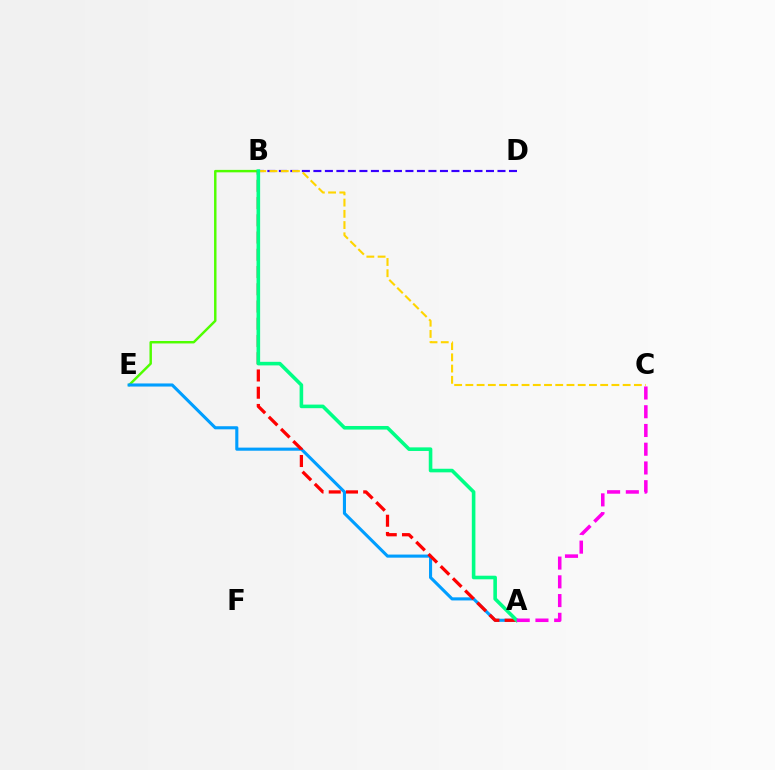{('B', 'D'): [{'color': '#3700ff', 'line_style': 'dashed', 'thickness': 1.56}], ('B', 'E'): [{'color': '#4fff00', 'line_style': 'solid', 'thickness': 1.76}], ('A', 'E'): [{'color': '#009eff', 'line_style': 'solid', 'thickness': 2.23}], ('B', 'C'): [{'color': '#ffd500', 'line_style': 'dashed', 'thickness': 1.53}], ('A', 'B'): [{'color': '#ff0000', 'line_style': 'dashed', 'thickness': 2.34}, {'color': '#00ff86', 'line_style': 'solid', 'thickness': 2.59}], ('A', 'C'): [{'color': '#ff00ed', 'line_style': 'dashed', 'thickness': 2.55}]}